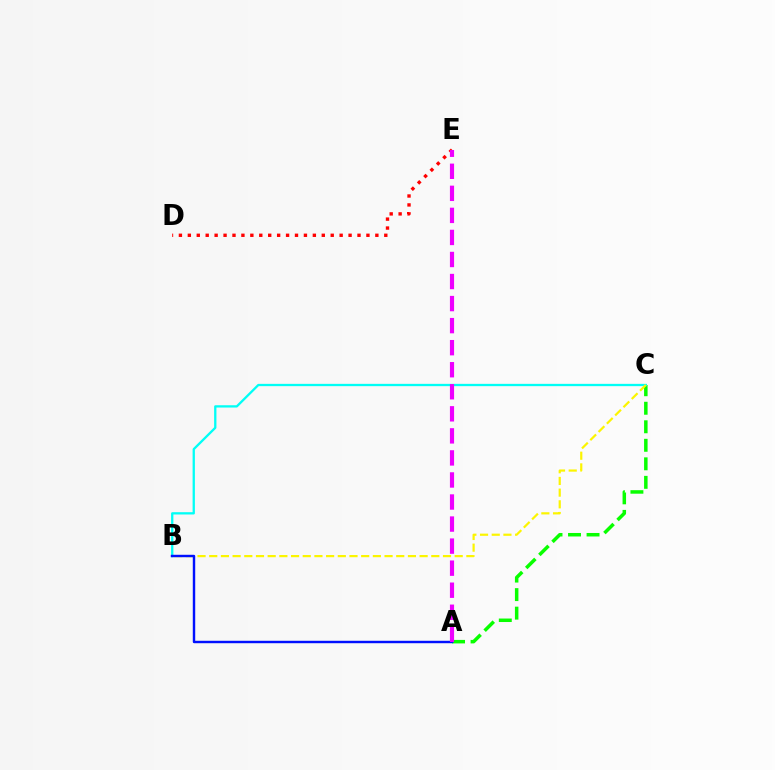{('A', 'C'): [{'color': '#08ff00', 'line_style': 'dashed', 'thickness': 2.52}], ('B', 'C'): [{'color': '#00fff6', 'line_style': 'solid', 'thickness': 1.65}, {'color': '#fcf500', 'line_style': 'dashed', 'thickness': 1.59}], ('D', 'E'): [{'color': '#ff0000', 'line_style': 'dotted', 'thickness': 2.43}], ('A', 'B'): [{'color': '#0010ff', 'line_style': 'solid', 'thickness': 1.75}], ('A', 'E'): [{'color': '#ee00ff', 'line_style': 'dashed', 'thickness': 3.0}]}